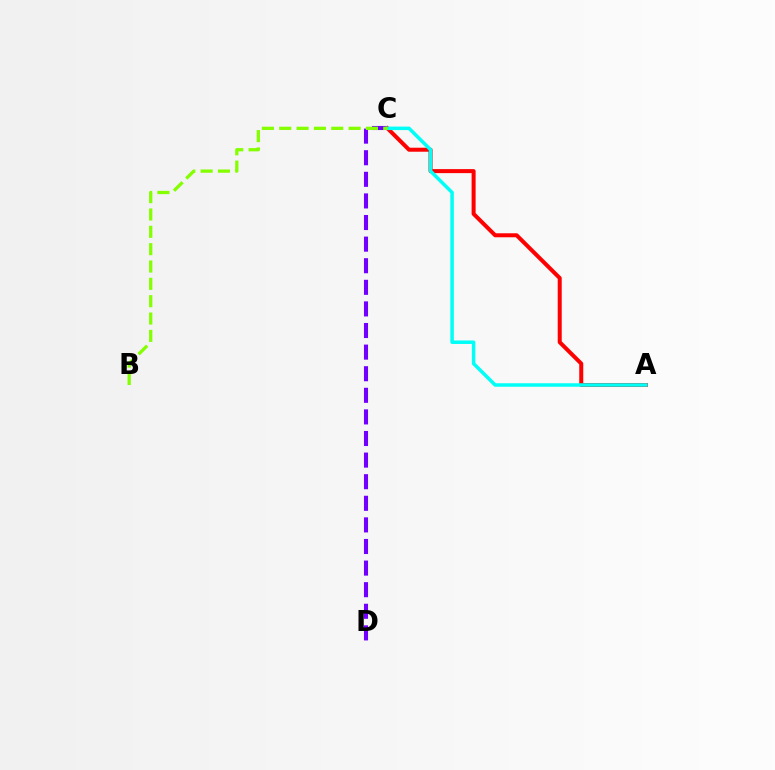{('C', 'D'): [{'color': '#7200ff', 'line_style': 'dashed', 'thickness': 2.93}], ('A', 'C'): [{'color': '#ff0000', 'line_style': 'solid', 'thickness': 2.89}, {'color': '#00fff6', 'line_style': 'solid', 'thickness': 2.52}], ('B', 'C'): [{'color': '#84ff00', 'line_style': 'dashed', 'thickness': 2.36}]}